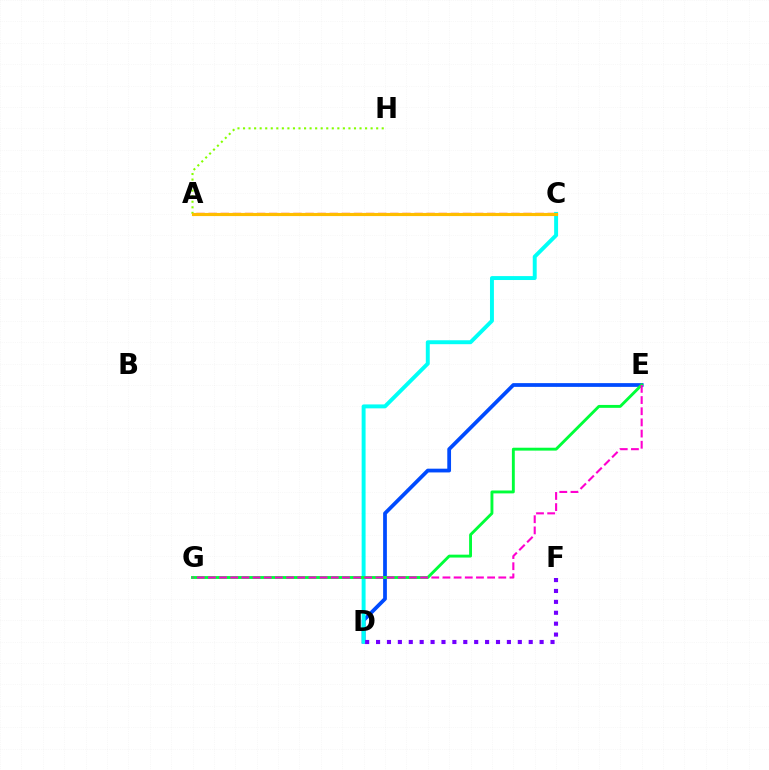{('A', 'C'): [{'color': '#ff0000', 'line_style': 'dashed', 'thickness': 1.65}, {'color': '#ffbd00', 'line_style': 'solid', 'thickness': 2.25}], ('D', 'E'): [{'color': '#004bff', 'line_style': 'solid', 'thickness': 2.7}], ('A', 'H'): [{'color': '#84ff00', 'line_style': 'dotted', 'thickness': 1.51}], ('C', 'D'): [{'color': '#00fff6', 'line_style': 'solid', 'thickness': 2.83}], ('D', 'F'): [{'color': '#7200ff', 'line_style': 'dotted', 'thickness': 2.96}], ('E', 'G'): [{'color': '#00ff39', 'line_style': 'solid', 'thickness': 2.08}, {'color': '#ff00cf', 'line_style': 'dashed', 'thickness': 1.52}]}